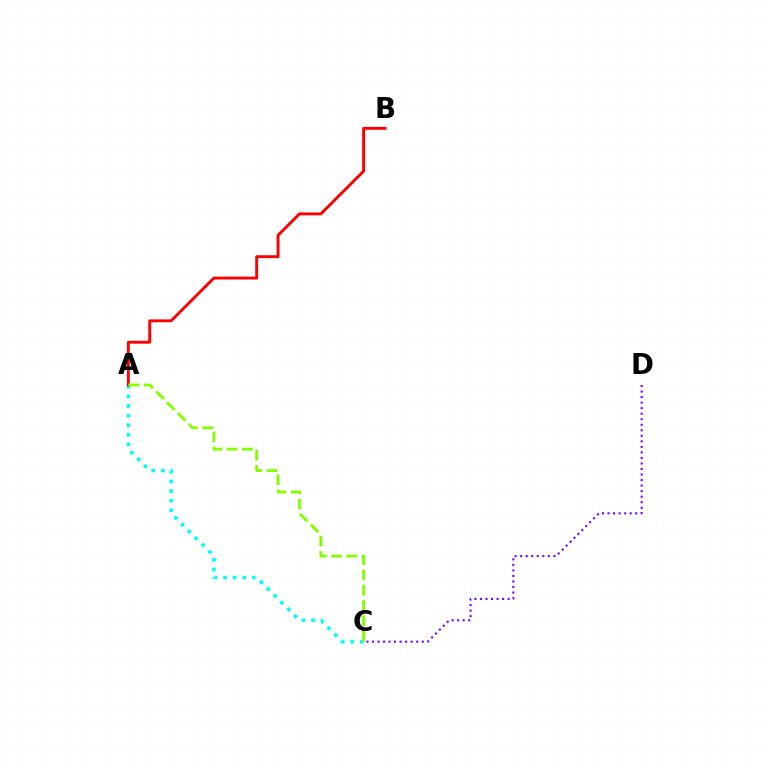{('A', 'C'): [{'color': '#00fff6', 'line_style': 'dotted', 'thickness': 2.61}, {'color': '#84ff00', 'line_style': 'dashed', 'thickness': 2.08}], ('C', 'D'): [{'color': '#7200ff', 'line_style': 'dotted', 'thickness': 1.5}], ('A', 'B'): [{'color': '#ff0000', 'line_style': 'solid', 'thickness': 2.08}]}